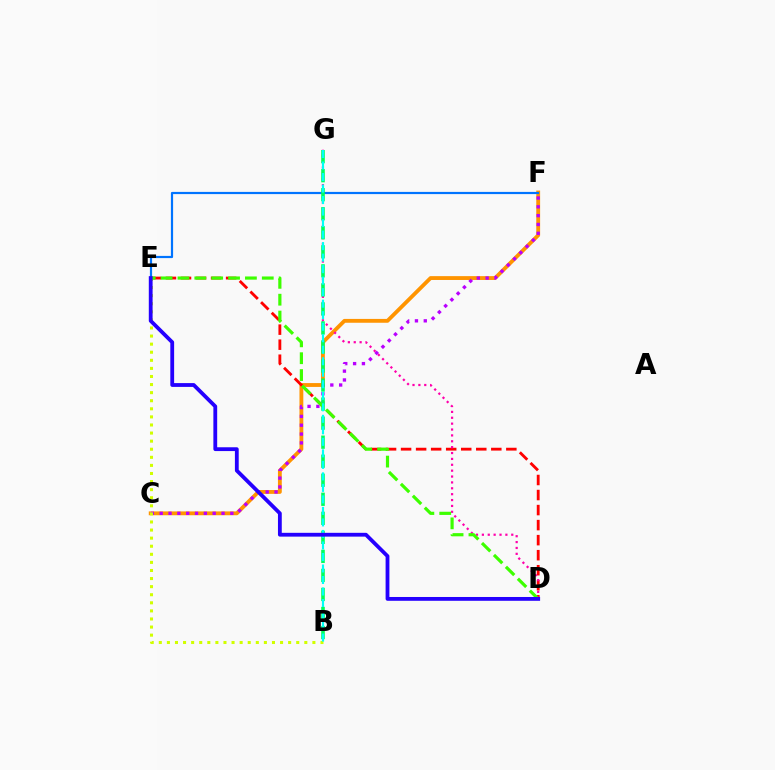{('C', 'F'): [{'color': '#ff9400', 'line_style': 'solid', 'thickness': 2.77}, {'color': '#b900ff', 'line_style': 'dotted', 'thickness': 2.4}], ('D', 'E'): [{'color': '#ff0000', 'line_style': 'dashed', 'thickness': 2.04}, {'color': '#3dff00', 'line_style': 'dashed', 'thickness': 2.29}, {'color': '#2500ff', 'line_style': 'solid', 'thickness': 2.74}], ('E', 'F'): [{'color': '#0074ff', 'line_style': 'solid', 'thickness': 1.58}], ('B', 'E'): [{'color': '#d1ff00', 'line_style': 'dotted', 'thickness': 2.2}], ('D', 'G'): [{'color': '#ff00ac', 'line_style': 'dotted', 'thickness': 1.6}], ('B', 'G'): [{'color': '#00ff5c', 'line_style': 'dashed', 'thickness': 2.59}, {'color': '#00fff6', 'line_style': 'dashed', 'thickness': 1.56}]}